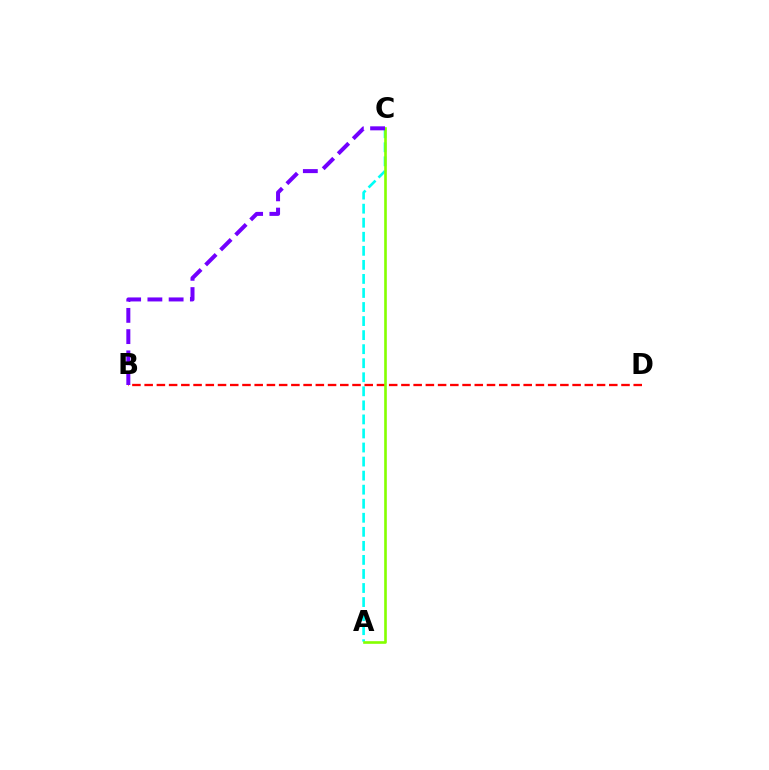{('A', 'C'): [{'color': '#00fff6', 'line_style': 'dashed', 'thickness': 1.91}, {'color': '#84ff00', 'line_style': 'solid', 'thickness': 1.89}], ('B', 'D'): [{'color': '#ff0000', 'line_style': 'dashed', 'thickness': 1.66}], ('B', 'C'): [{'color': '#7200ff', 'line_style': 'dashed', 'thickness': 2.89}]}